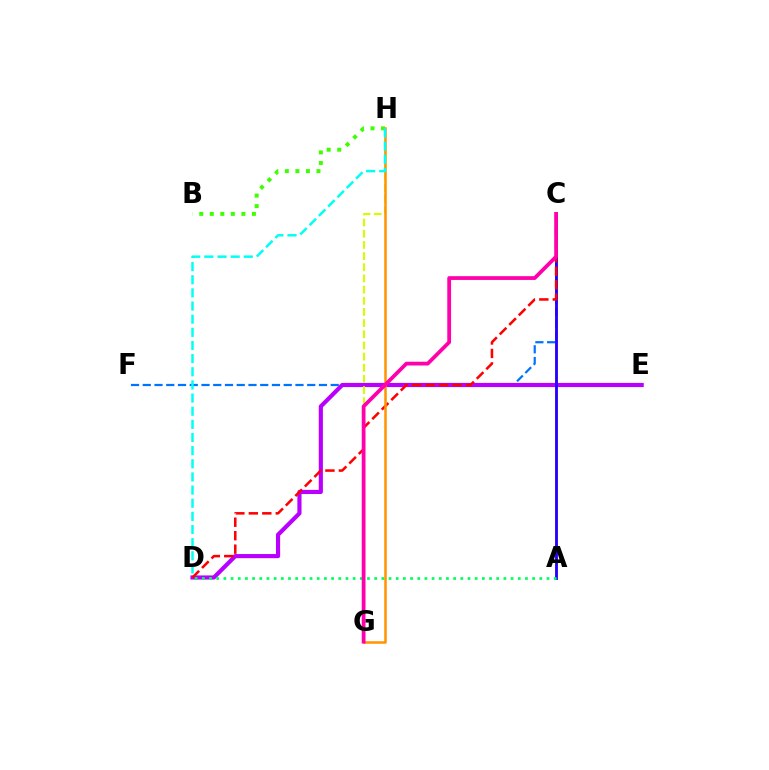{('C', 'F'): [{'color': '#0074ff', 'line_style': 'dashed', 'thickness': 1.6}], ('B', 'H'): [{'color': '#3dff00', 'line_style': 'dotted', 'thickness': 2.86}], ('D', 'E'): [{'color': '#b900ff', 'line_style': 'solid', 'thickness': 2.99}], ('G', 'H'): [{'color': '#d1ff00', 'line_style': 'dashed', 'thickness': 1.52}, {'color': '#ff9400', 'line_style': 'solid', 'thickness': 1.8}], ('A', 'C'): [{'color': '#2500ff', 'line_style': 'solid', 'thickness': 2.05}], ('C', 'D'): [{'color': '#ff0000', 'line_style': 'dashed', 'thickness': 1.83}], ('A', 'D'): [{'color': '#00ff5c', 'line_style': 'dotted', 'thickness': 1.95}], ('D', 'H'): [{'color': '#00fff6', 'line_style': 'dashed', 'thickness': 1.79}], ('C', 'G'): [{'color': '#ff00ac', 'line_style': 'solid', 'thickness': 2.71}]}